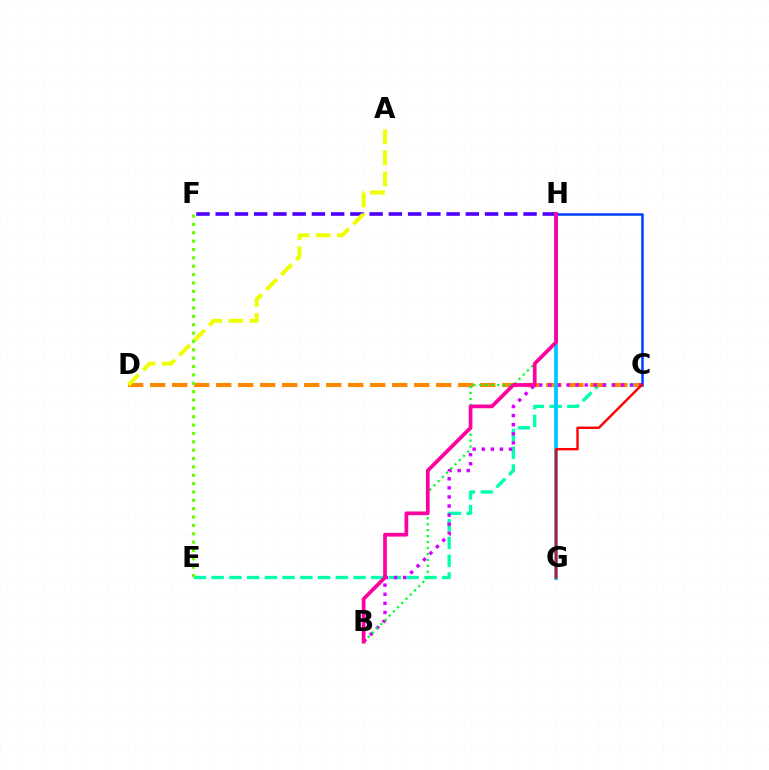{('C', 'E'): [{'color': '#00ffaf', 'line_style': 'dashed', 'thickness': 2.41}], ('C', 'D'): [{'color': '#ff8800', 'line_style': 'dashed', 'thickness': 2.99}], ('B', 'C'): [{'color': '#d600ff', 'line_style': 'dotted', 'thickness': 2.47}], ('F', 'H'): [{'color': '#4f00ff', 'line_style': 'dashed', 'thickness': 2.61}], ('B', 'H'): [{'color': '#00ff27', 'line_style': 'dotted', 'thickness': 1.62}, {'color': '#ff00a0', 'line_style': 'solid', 'thickness': 2.68}], ('A', 'D'): [{'color': '#eeff00', 'line_style': 'dashed', 'thickness': 2.87}], ('C', 'H'): [{'color': '#003fff', 'line_style': 'solid', 'thickness': 1.82}], ('G', 'H'): [{'color': '#00c7ff', 'line_style': 'solid', 'thickness': 2.73}], ('E', 'F'): [{'color': '#66ff00', 'line_style': 'dotted', 'thickness': 2.27}], ('C', 'G'): [{'color': '#ff0000', 'line_style': 'solid', 'thickness': 1.73}]}